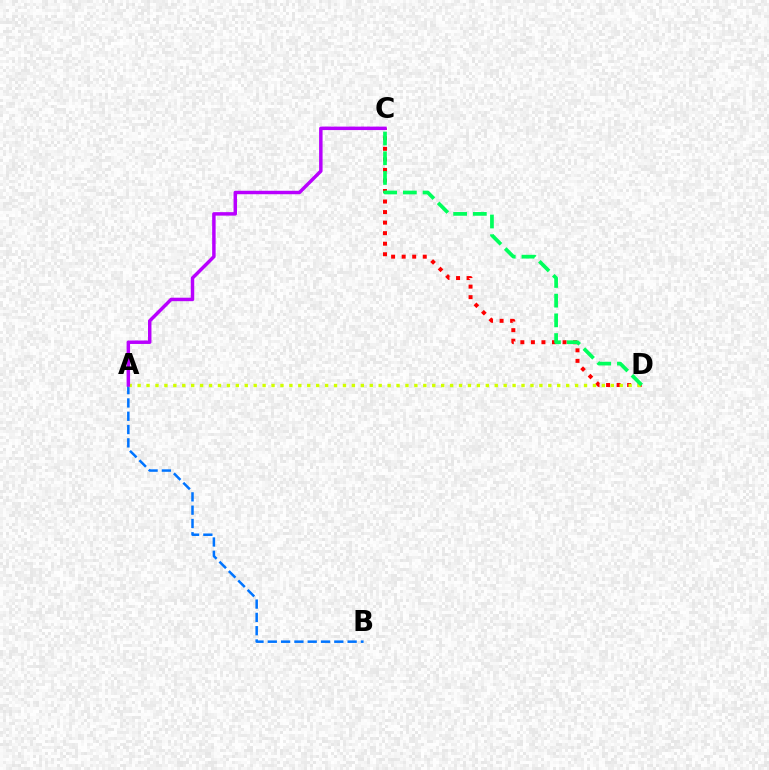{('C', 'D'): [{'color': '#ff0000', 'line_style': 'dotted', 'thickness': 2.86}, {'color': '#00ff5c', 'line_style': 'dashed', 'thickness': 2.68}], ('A', 'B'): [{'color': '#0074ff', 'line_style': 'dashed', 'thickness': 1.81}], ('A', 'D'): [{'color': '#d1ff00', 'line_style': 'dotted', 'thickness': 2.43}], ('A', 'C'): [{'color': '#b900ff', 'line_style': 'solid', 'thickness': 2.49}]}